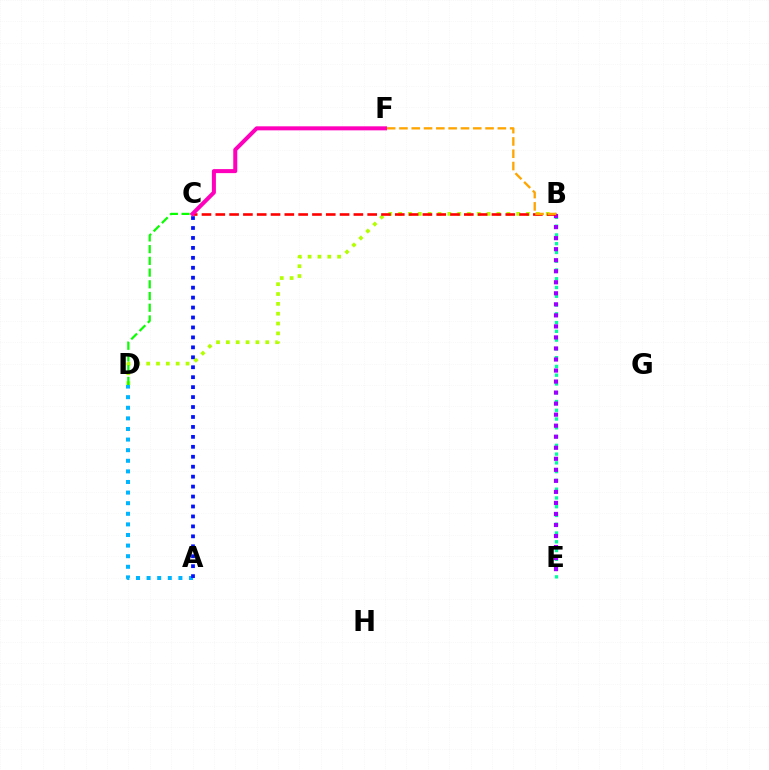{('A', 'D'): [{'color': '#00b5ff', 'line_style': 'dotted', 'thickness': 2.88}], ('B', 'E'): [{'color': '#00ff9d', 'line_style': 'dotted', 'thickness': 2.38}, {'color': '#9b00ff', 'line_style': 'dotted', 'thickness': 3.0}], ('A', 'C'): [{'color': '#0010ff', 'line_style': 'dotted', 'thickness': 2.7}], ('B', 'D'): [{'color': '#b3ff00', 'line_style': 'dotted', 'thickness': 2.67}], ('B', 'C'): [{'color': '#ff0000', 'line_style': 'dashed', 'thickness': 1.88}], ('C', 'F'): [{'color': '#ff00bd', 'line_style': 'solid', 'thickness': 2.9}], ('C', 'D'): [{'color': '#08ff00', 'line_style': 'dashed', 'thickness': 1.59}], ('B', 'F'): [{'color': '#ffa500', 'line_style': 'dashed', 'thickness': 1.67}]}